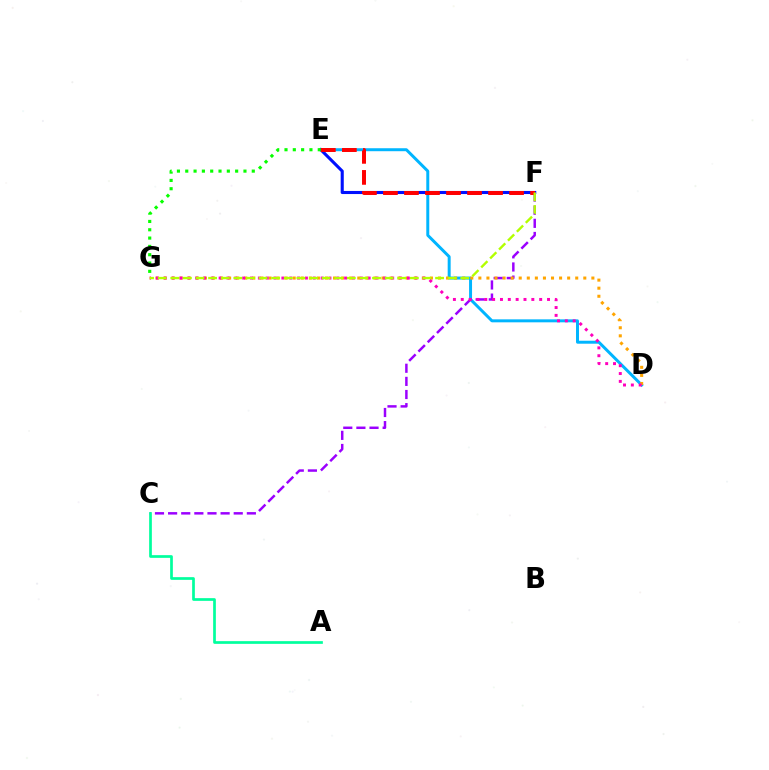{('D', 'E'): [{'color': '#00b5ff', 'line_style': 'solid', 'thickness': 2.14}], ('E', 'F'): [{'color': '#0010ff', 'line_style': 'solid', 'thickness': 2.22}, {'color': '#ff0000', 'line_style': 'dashed', 'thickness': 2.86}], ('C', 'F'): [{'color': '#9b00ff', 'line_style': 'dashed', 'thickness': 1.78}], ('D', 'G'): [{'color': '#ffa500', 'line_style': 'dotted', 'thickness': 2.19}, {'color': '#ff00bd', 'line_style': 'dotted', 'thickness': 2.13}], ('A', 'C'): [{'color': '#00ff9d', 'line_style': 'solid', 'thickness': 1.95}], ('F', 'G'): [{'color': '#b3ff00', 'line_style': 'dashed', 'thickness': 1.71}], ('E', 'G'): [{'color': '#08ff00', 'line_style': 'dotted', 'thickness': 2.26}]}